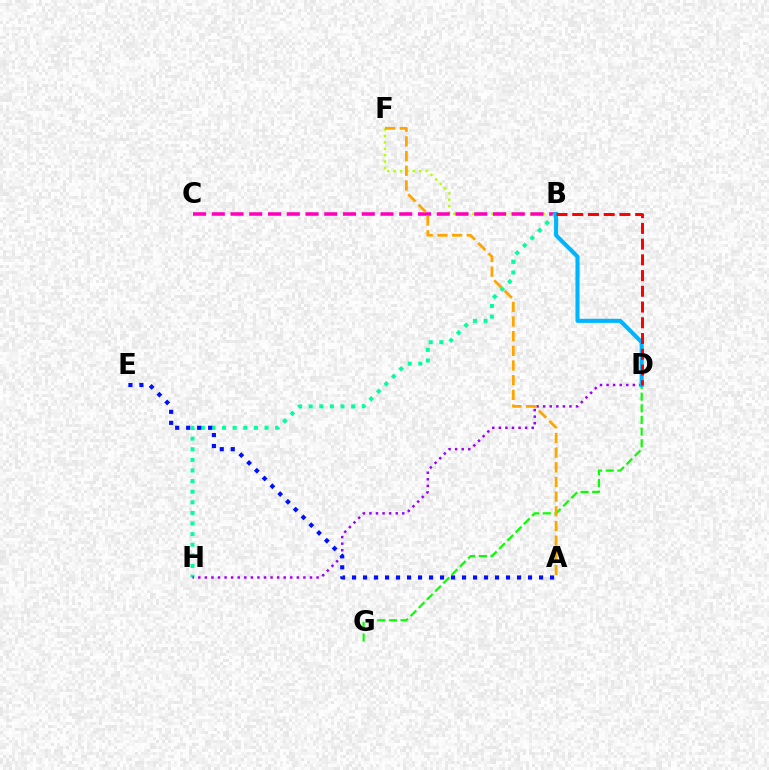{('B', 'F'): [{'color': '#b3ff00', 'line_style': 'dotted', 'thickness': 1.74}], ('B', 'C'): [{'color': '#ff00bd', 'line_style': 'dashed', 'thickness': 2.55}], ('B', 'H'): [{'color': '#00ff9d', 'line_style': 'dotted', 'thickness': 2.88}], ('D', 'H'): [{'color': '#9b00ff', 'line_style': 'dotted', 'thickness': 1.79}], ('D', 'G'): [{'color': '#08ff00', 'line_style': 'dashed', 'thickness': 1.58}], ('B', 'D'): [{'color': '#00b5ff', 'line_style': 'solid', 'thickness': 2.94}, {'color': '#ff0000', 'line_style': 'dashed', 'thickness': 2.14}], ('A', 'E'): [{'color': '#0010ff', 'line_style': 'dotted', 'thickness': 2.99}], ('A', 'F'): [{'color': '#ffa500', 'line_style': 'dashed', 'thickness': 1.99}]}